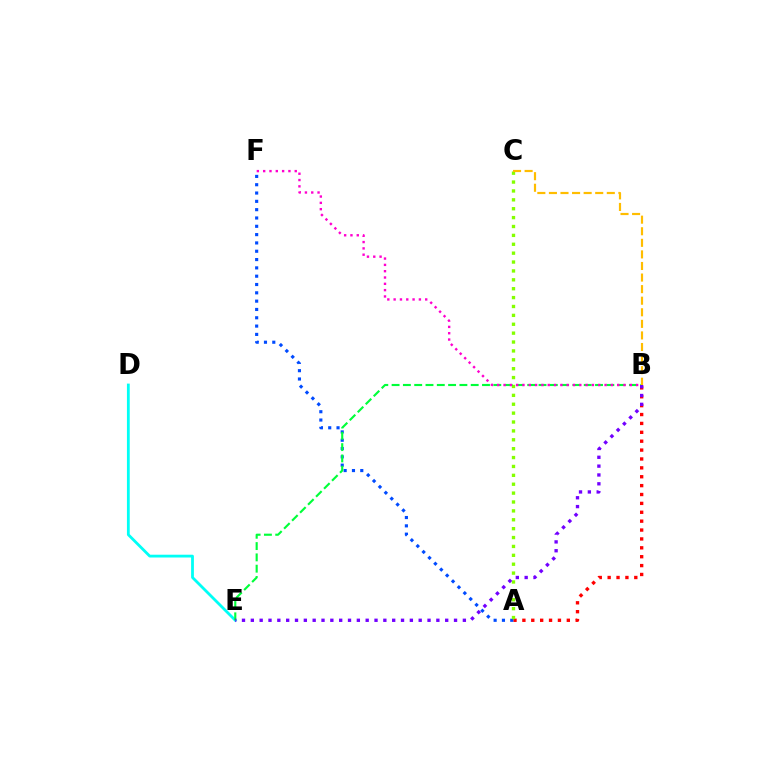{('A', 'B'): [{'color': '#ff0000', 'line_style': 'dotted', 'thickness': 2.41}], ('D', 'E'): [{'color': '#00fff6', 'line_style': 'solid', 'thickness': 2.01}], ('A', 'F'): [{'color': '#004bff', 'line_style': 'dotted', 'thickness': 2.26}], ('A', 'C'): [{'color': '#84ff00', 'line_style': 'dotted', 'thickness': 2.41}], ('B', 'E'): [{'color': '#00ff39', 'line_style': 'dashed', 'thickness': 1.54}, {'color': '#7200ff', 'line_style': 'dotted', 'thickness': 2.4}], ('B', 'C'): [{'color': '#ffbd00', 'line_style': 'dashed', 'thickness': 1.57}], ('B', 'F'): [{'color': '#ff00cf', 'line_style': 'dotted', 'thickness': 1.72}]}